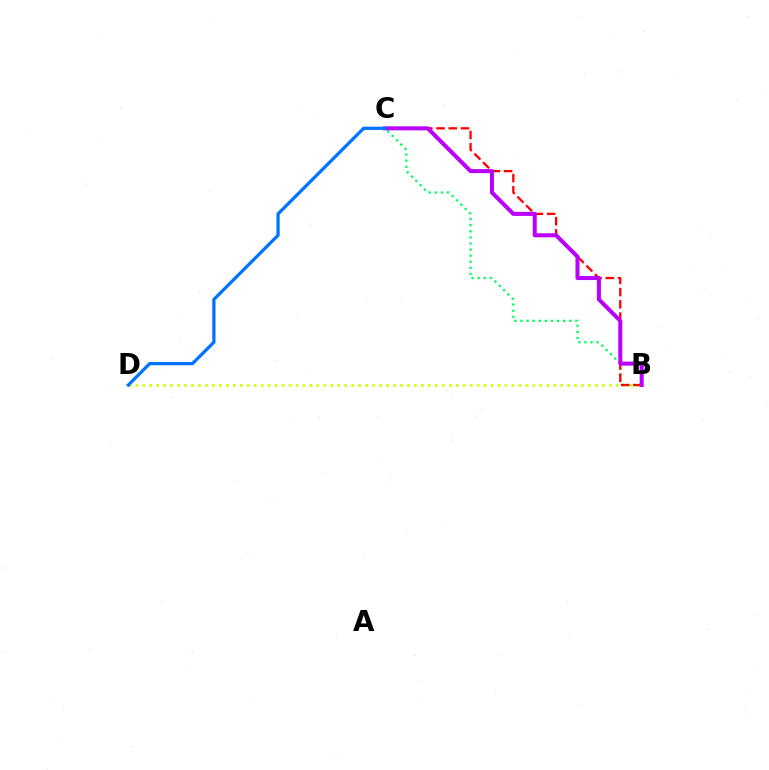{('B', 'D'): [{'color': '#d1ff00', 'line_style': 'dotted', 'thickness': 1.89}], ('B', 'C'): [{'color': '#00ff5c', 'line_style': 'dotted', 'thickness': 1.66}, {'color': '#ff0000', 'line_style': 'dashed', 'thickness': 1.66}, {'color': '#b900ff', 'line_style': 'solid', 'thickness': 2.9}], ('C', 'D'): [{'color': '#0074ff', 'line_style': 'solid', 'thickness': 2.35}]}